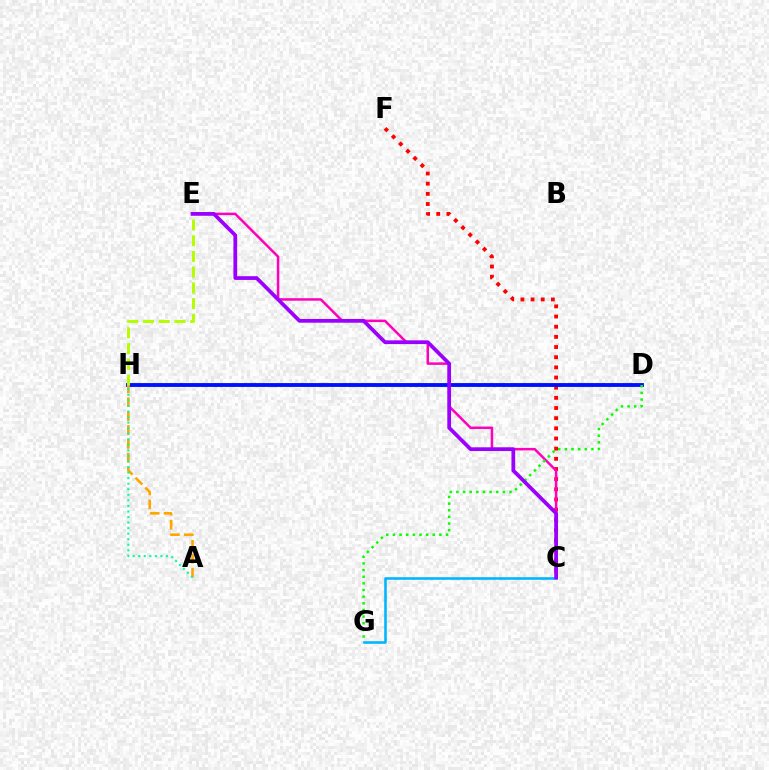{('C', 'F'): [{'color': '#ff0000', 'line_style': 'dotted', 'thickness': 2.76}], ('C', 'E'): [{'color': '#ff00bd', 'line_style': 'solid', 'thickness': 1.8}, {'color': '#9b00ff', 'line_style': 'solid', 'thickness': 2.7}], ('D', 'H'): [{'color': '#0010ff', 'line_style': 'solid', 'thickness': 2.77}], ('A', 'H'): [{'color': '#ffa500', 'line_style': 'dashed', 'thickness': 1.89}, {'color': '#00ff9d', 'line_style': 'dotted', 'thickness': 1.51}], ('C', 'G'): [{'color': '#00b5ff', 'line_style': 'solid', 'thickness': 1.86}], ('D', 'G'): [{'color': '#08ff00', 'line_style': 'dotted', 'thickness': 1.8}], ('E', 'H'): [{'color': '#b3ff00', 'line_style': 'dashed', 'thickness': 2.13}]}